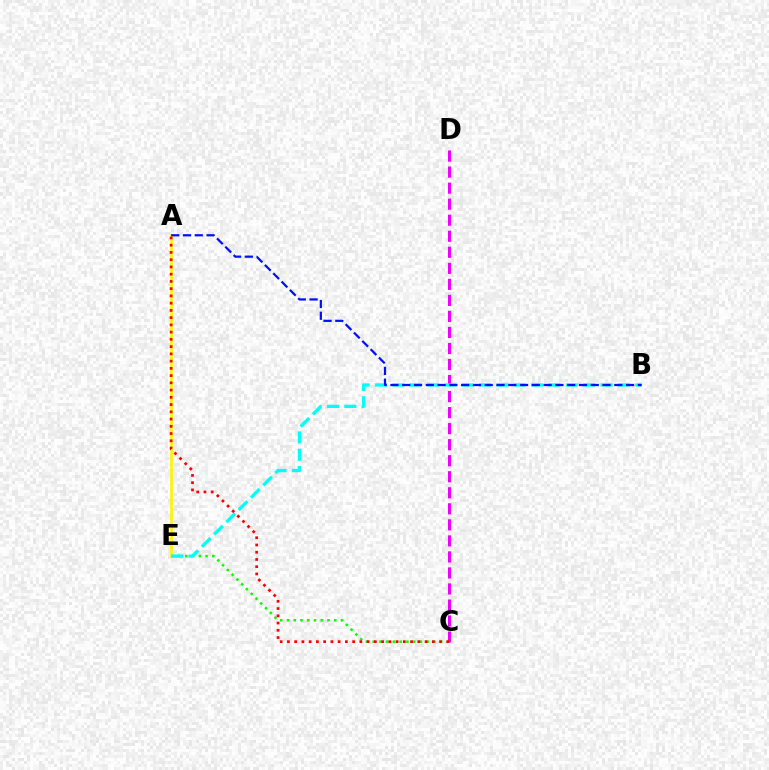{('C', 'E'): [{'color': '#08ff00', 'line_style': 'dotted', 'thickness': 1.83}], ('C', 'D'): [{'color': '#ee00ff', 'line_style': 'dashed', 'thickness': 2.18}], ('A', 'E'): [{'color': '#fcf500', 'line_style': 'solid', 'thickness': 1.91}], ('B', 'E'): [{'color': '#00fff6', 'line_style': 'dashed', 'thickness': 2.36}], ('A', 'B'): [{'color': '#0010ff', 'line_style': 'dashed', 'thickness': 1.6}], ('A', 'C'): [{'color': '#ff0000', 'line_style': 'dotted', 'thickness': 1.97}]}